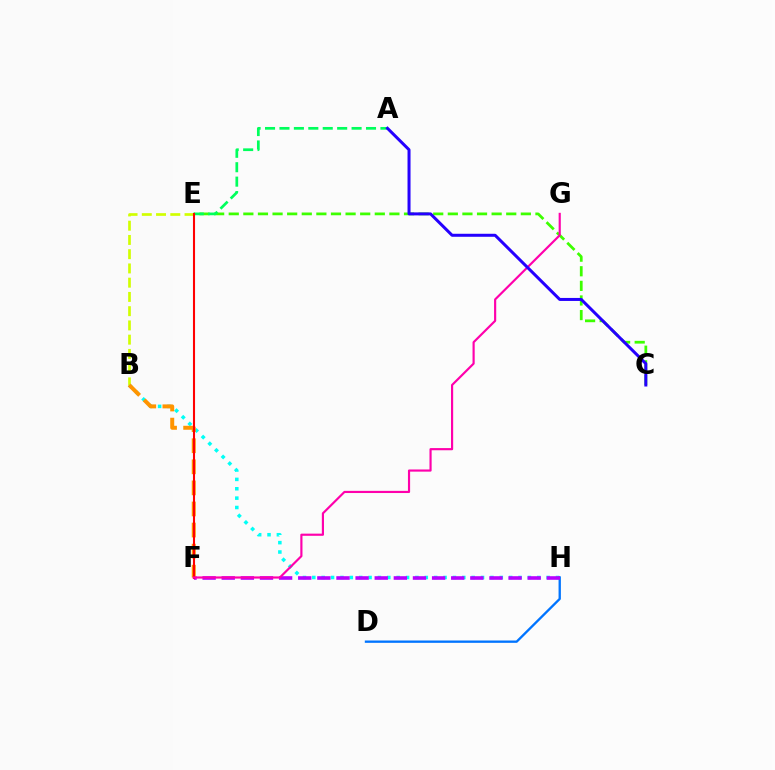{('C', 'E'): [{'color': '#3dff00', 'line_style': 'dashed', 'thickness': 1.98}], ('B', 'H'): [{'color': '#00fff6', 'line_style': 'dotted', 'thickness': 2.55}], ('A', 'E'): [{'color': '#00ff5c', 'line_style': 'dashed', 'thickness': 1.96}], ('B', 'E'): [{'color': '#d1ff00', 'line_style': 'dashed', 'thickness': 1.94}], ('D', 'H'): [{'color': '#0074ff', 'line_style': 'solid', 'thickness': 1.68}], ('F', 'H'): [{'color': '#b900ff', 'line_style': 'dashed', 'thickness': 2.6}], ('B', 'F'): [{'color': '#ff9400', 'line_style': 'dashed', 'thickness': 2.86}], ('E', 'F'): [{'color': '#ff0000', 'line_style': 'solid', 'thickness': 1.5}], ('F', 'G'): [{'color': '#ff00ac', 'line_style': 'solid', 'thickness': 1.56}], ('A', 'C'): [{'color': '#2500ff', 'line_style': 'solid', 'thickness': 2.17}]}